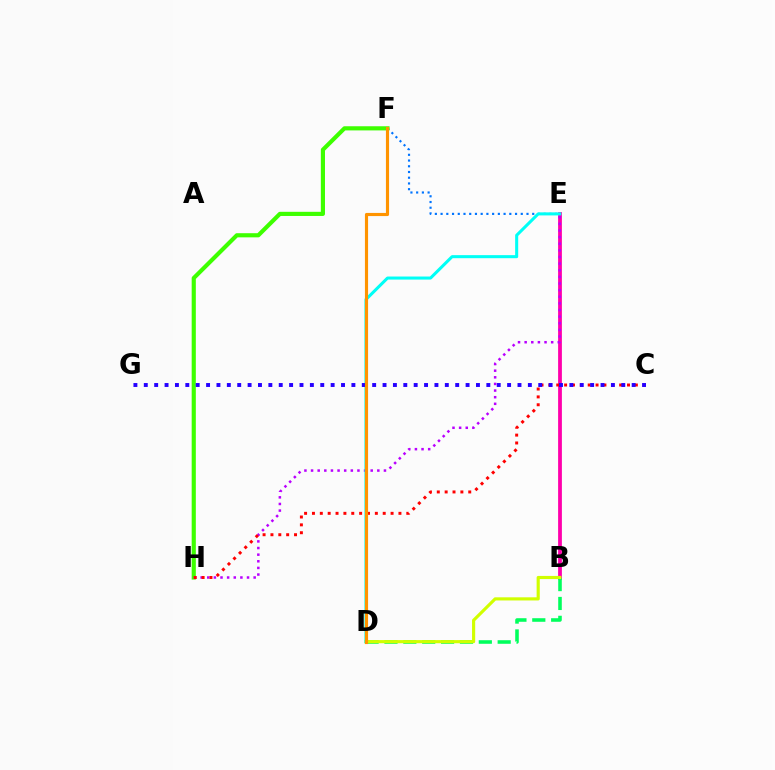{('E', 'F'): [{'color': '#0074ff', 'line_style': 'dotted', 'thickness': 1.56}], ('F', 'H'): [{'color': '#3dff00', 'line_style': 'solid', 'thickness': 2.99}], ('B', 'E'): [{'color': '#ff00ac', 'line_style': 'solid', 'thickness': 2.72}], ('B', 'D'): [{'color': '#00ff5c', 'line_style': 'dashed', 'thickness': 2.56}, {'color': '#d1ff00', 'line_style': 'solid', 'thickness': 2.26}], ('E', 'H'): [{'color': '#b900ff', 'line_style': 'dotted', 'thickness': 1.8}], ('C', 'H'): [{'color': '#ff0000', 'line_style': 'dotted', 'thickness': 2.14}], ('D', 'E'): [{'color': '#00fff6', 'line_style': 'solid', 'thickness': 2.2}], ('C', 'G'): [{'color': '#2500ff', 'line_style': 'dotted', 'thickness': 2.82}], ('D', 'F'): [{'color': '#ff9400', 'line_style': 'solid', 'thickness': 2.26}]}